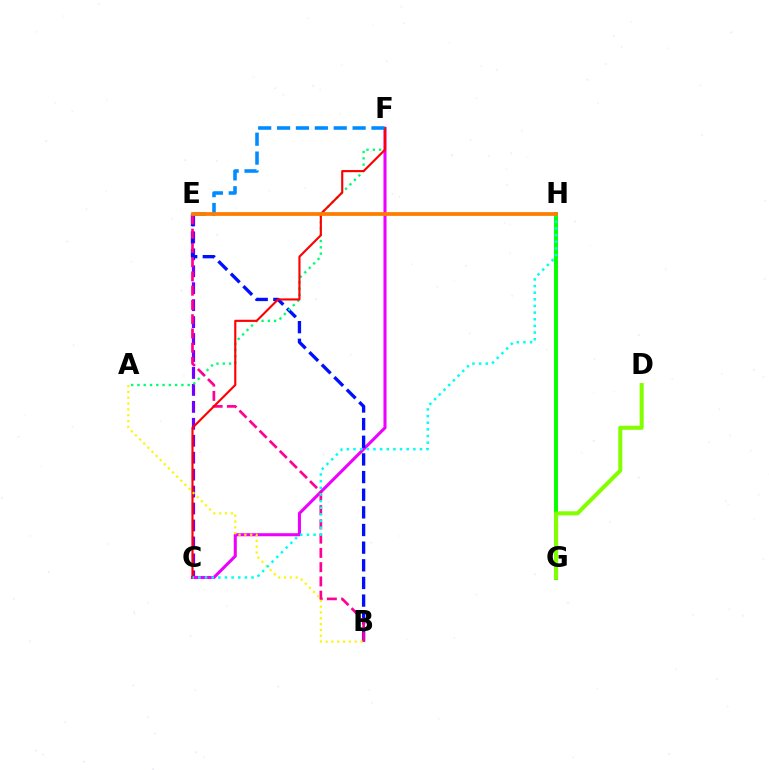{('C', 'E'): [{'color': '#7200ff', 'line_style': 'dashed', 'thickness': 2.3}], ('G', 'H'): [{'color': '#08ff00', 'line_style': 'solid', 'thickness': 2.85}], ('C', 'F'): [{'color': '#ee00ff', 'line_style': 'solid', 'thickness': 2.21}, {'color': '#ff0000', 'line_style': 'solid', 'thickness': 1.54}], ('B', 'E'): [{'color': '#0010ff', 'line_style': 'dashed', 'thickness': 2.4}, {'color': '#ff0094', 'line_style': 'dashed', 'thickness': 1.94}], ('A', 'F'): [{'color': '#00ff74', 'line_style': 'dotted', 'thickness': 1.71}], ('E', 'F'): [{'color': '#008cff', 'line_style': 'dashed', 'thickness': 2.57}], ('A', 'B'): [{'color': '#fcf500', 'line_style': 'dotted', 'thickness': 1.58}], ('D', 'G'): [{'color': '#84ff00', 'line_style': 'solid', 'thickness': 2.92}], ('C', 'H'): [{'color': '#00fff6', 'line_style': 'dotted', 'thickness': 1.81}], ('E', 'H'): [{'color': '#ff7c00', 'line_style': 'solid', 'thickness': 2.7}]}